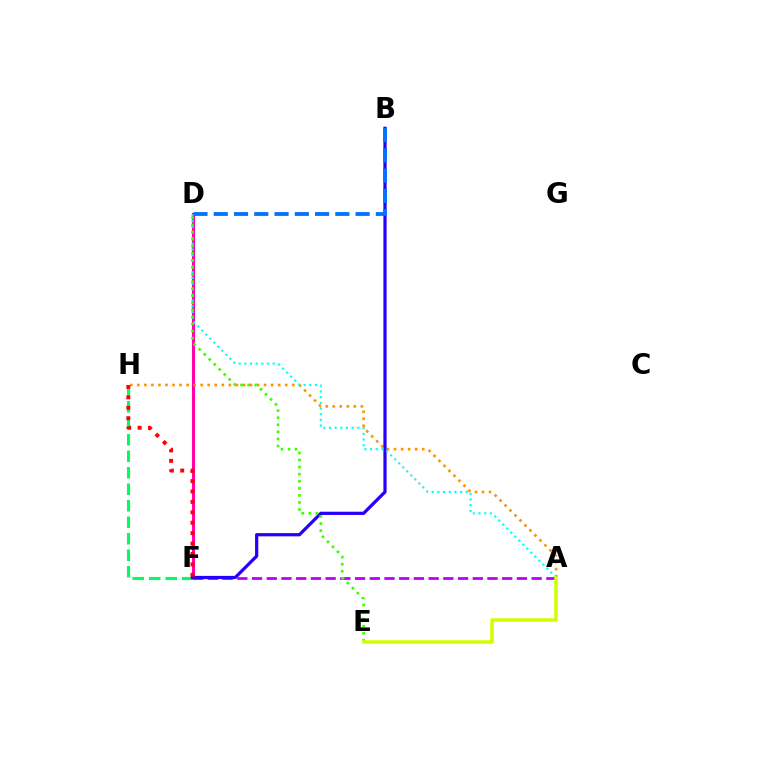{('D', 'F'): [{'color': '#ff00ac', 'line_style': 'solid', 'thickness': 2.2}], ('F', 'H'): [{'color': '#00ff5c', 'line_style': 'dashed', 'thickness': 2.24}, {'color': '#ff0000', 'line_style': 'dotted', 'thickness': 2.83}], ('A', 'H'): [{'color': '#ff9400', 'line_style': 'dotted', 'thickness': 1.91}], ('A', 'F'): [{'color': '#b900ff', 'line_style': 'dashed', 'thickness': 2.0}], ('B', 'F'): [{'color': '#2500ff', 'line_style': 'solid', 'thickness': 2.33}], ('B', 'D'): [{'color': '#0074ff', 'line_style': 'dashed', 'thickness': 2.75}], ('A', 'D'): [{'color': '#00fff6', 'line_style': 'dotted', 'thickness': 1.54}], ('D', 'E'): [{'color': '#3dff00', 'line_style': 'dotted', 'thickness': 1.92}], ('A', 'E'): [{'color': '#d1ff00', 'line_style': 'solid', 'thickness': 2.54}]}